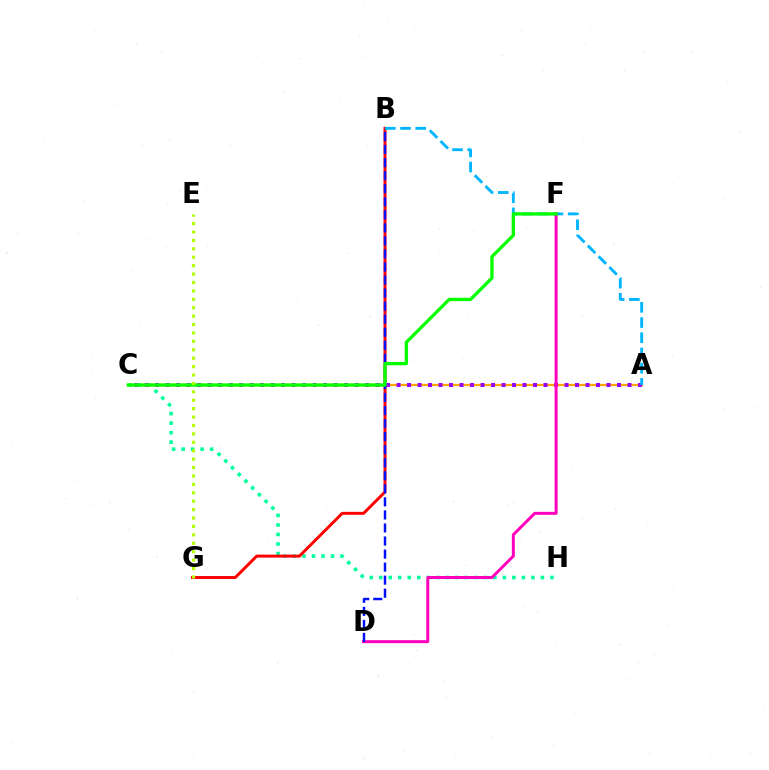{('A', 'C'): [{'color': '#ffa500', 'line_style': 'solid', 'thickness': 1.59}, {'color': '#9b00ff', 'line_style': 'dotted', 'thickness': 2.85}], ('C', 'H'): [{'color': '#00ff9d', 'line_style': 'dotted', 'thickness': 2.58}], ('B', 'G'): [{'color': '#ff0000', 'line_style': 'solid', 'thickness': 2.13}], ('A', 'B'): [{'color': '#00b5ff', 'line_style': 'dashed', 'thickness': 2.07}], ('D', 'F'): [{'color': '#ff00bd', 'line_style': 'solid', 'thickness': 2.15}], ('B', 'D'): [{'color': '#0010ff', 'line_style': 'dashed', 'thickness': 1.77}], ('C', 'F'): [{'color': '#08ff00', 'line_style': 'solid', 'thickness': 2.4}], ('E', 'G'): [{'color': '#b3ff00', 'line_style': 'dotted', 'thickness': 2.29}]}